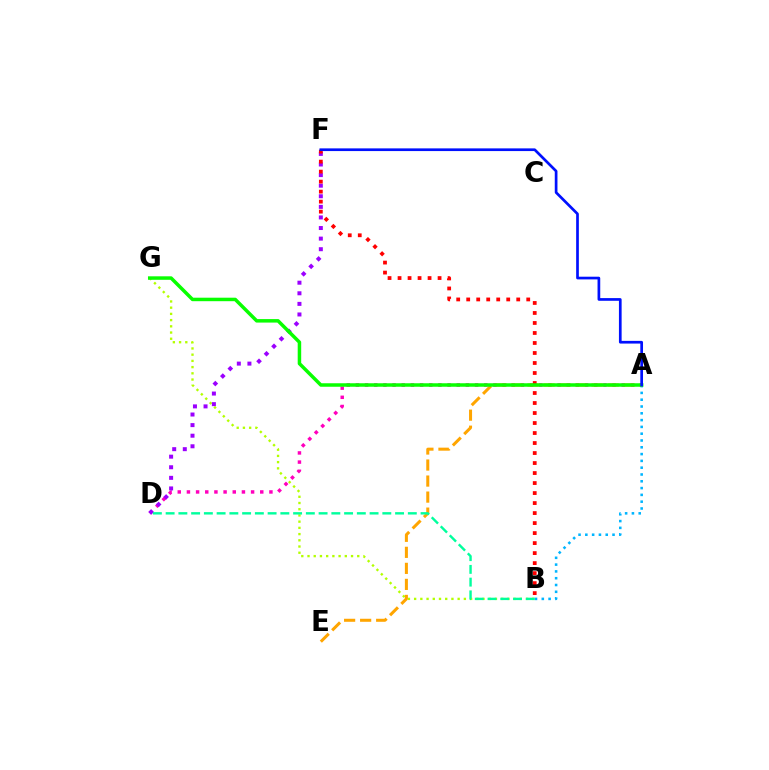{('A', 'D'): [{'color': '#ff00bd', 'line_style': 'dotted', 'thickness': 2.49}], ('A', 'B'): [{'color': '#00b5ff', 'line_style': 'dotted', 'thickness': 1.85}], ('B', 'G'): [{'color': '#b3ff00', 'line_style': 'dotted', 'thickness': 1.69}], ('A', 'E'): [{'color': '#ffa500', 'line_style': 'dashed', 'thickness': 2.18}], ('D', 'F'): [{'color': '#9b00ff', 'line_style': 'dotted', 'thickness': 2.88}], ('B', 'F'): [{'color': '#ff0000', 'line_style': 'dotted', 'thickness': 2.72}], ('B', 'D'): [{'color': '#00ff9d', 'line_style': 'dashed', 'thickness': 1.73}], ('A', 'G'): [{'color': '#08ff00', 'line_style': 'solid', 'thickness': 2.51}], ('A', 'F'): [{'color': '#0010ff', 'line_style': 'solid', 'thickness': 1.94}]}